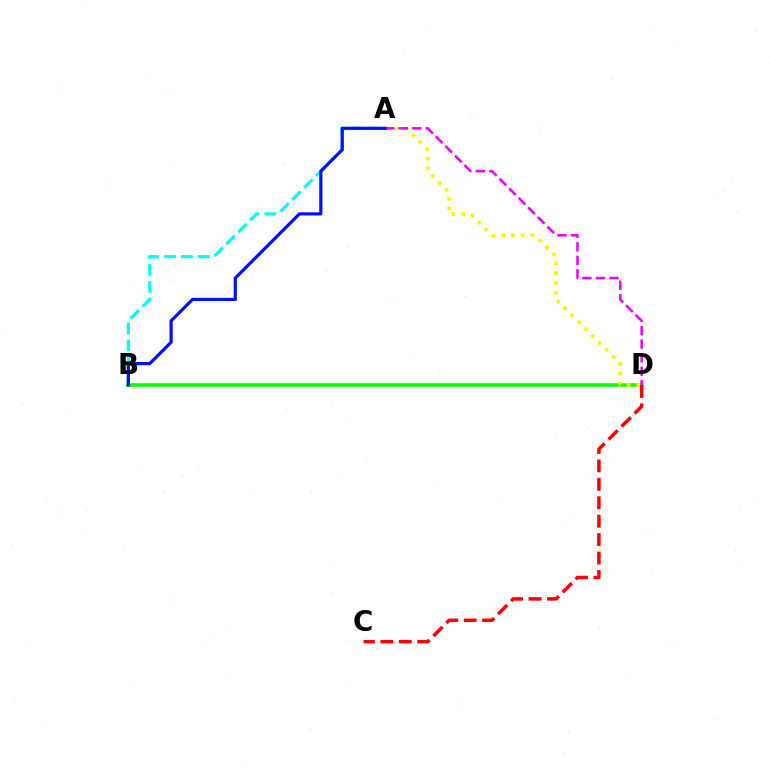{('A', 'B'): [{'color': '#00fff6', 'line_style': 'dashed', 'thickness': 2.29}, {'color': '#0010ff', 'line_style': 'solid', 'thickness': 2.3}], ('B', 'D'): [{'color': '#08ff00', 'line_style': 'solid', 'thickness': 2.57}], ('A', 'D'): [{'color': '#fcf500', 'line_style': 'dotted', 'thickness': 2.66}, {'color': '#ee00ff', 'line_style': 'dashed', 'thickness': 1.84}], ('C', 'D'): [{'color': '#ff0000', 'line_style': 'dashed', 'thickness': 2.5}]}